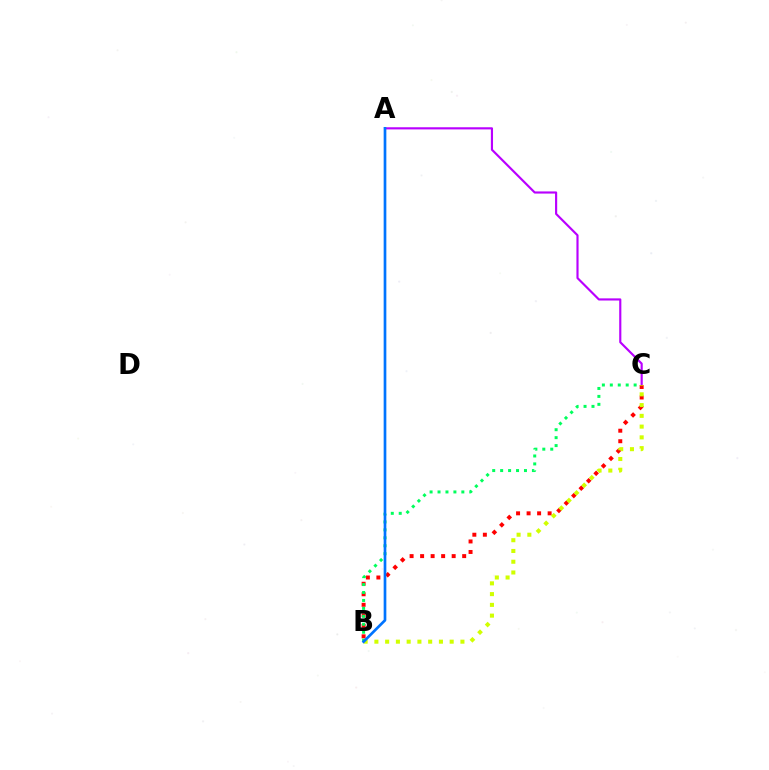{('A', 'C'): [{'color': '#b900ff', 'line_style': 'solid', 'thickness': 1.55}], ('B', 'C'): [{'color': '#ff0000', 'line_style': 'dotted', 'thickness': 2.86}, {'color': '#d1ff00', 'line_style': 'dotted', 'thickness': 2.92}, {'color': '#00ff5c', 'line_style': 'dotted', 'thickness': 2.16}], ('A', 'B'): [{'color': '#0074ff', 'line_style': 'solid', 'thickness': 1.93}]}